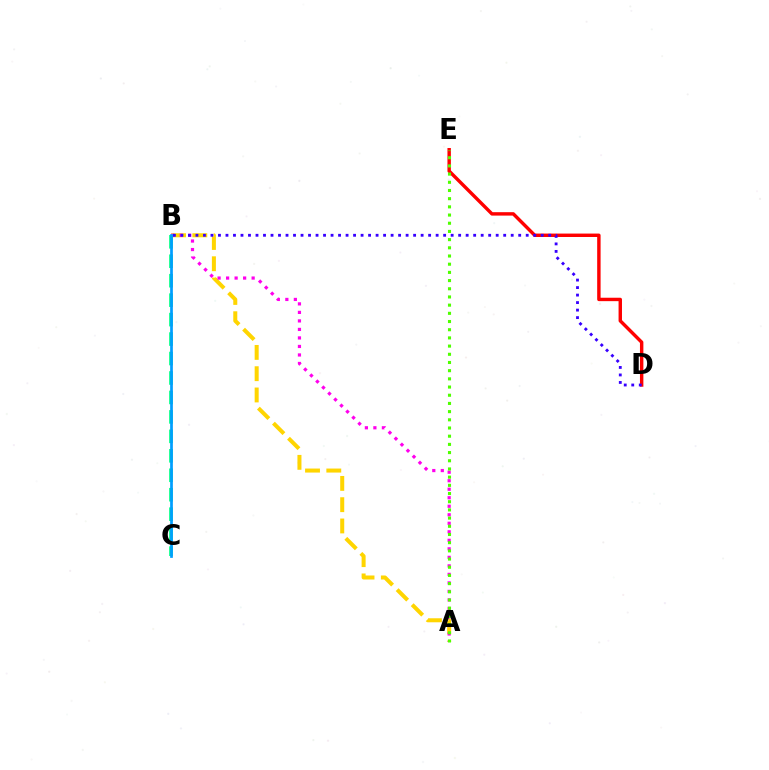{('A', 'B'): [{'color': '#ffd500', 'line_style': 'dashed', 'thickness': 2.89}, {'color': '#ff00ed', 'line_style': 'dotted', 'thickness': 2.31}], ('B', 'C'): [{'color': '#00ff86', 'line_style': 'dashed', 'thickness': 2.64}, {'color': '#009eff', 'line_style': 'solid', 'thickness': 1.95}], ('D', 'E'): [{'color': '#ff0000', 'line_style': 'solid', 'thickness': 2.46}], ('A', 'E'): [{'color': '#4fff00', 'line_style': 'dotted', 'thickness': 2.23}], ('B', 'D'): [{'color': '#3700ff', 'line_style': 'dotted', 'thickness': 2.04}]}